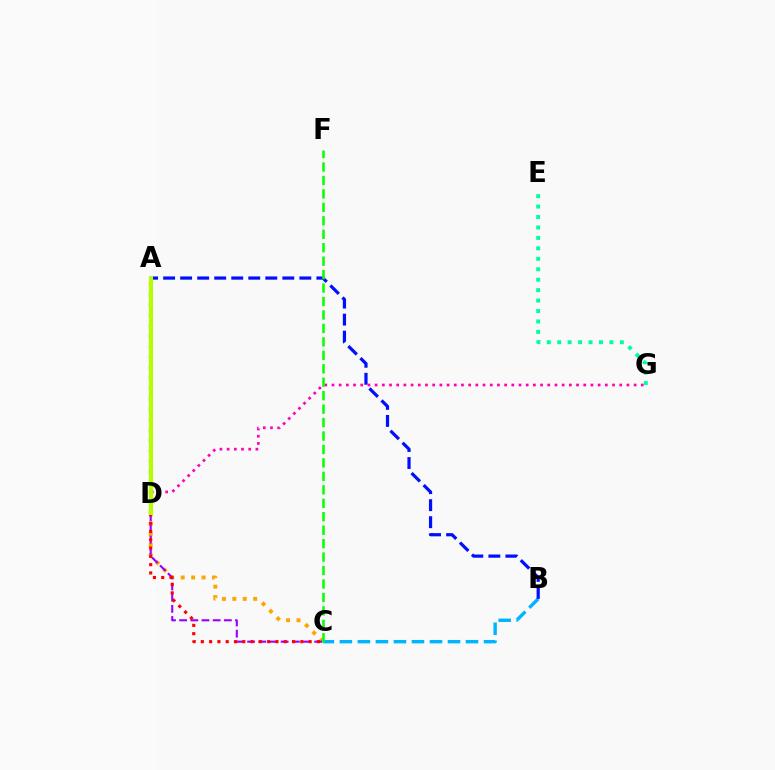{('A', 'C'): [{'color': '#ffa500', 'line_style': 'dotted', 'thickness': 2.83}], ('B', 'C'): [{'color': '#00b5ff', 'line_style': 'dashed', 'thickness': 2.45}], ('E', 'G'): [{'color': '#00ff9d', 'line_style': 'dotted', 'thickness': 2.84}], ('C', 'D'): [{'color': '#9b00ff', 'line_style': 'dashed', 'thickness': 1.52}, {'color': '#ff0000', 'line_style': 'dotted', 'thickness': 2.25}], ('A', 'B'): [{'color': '#0010ff', 'line_style': 'dashed', 'thickness': 2.31}], ('D', 'G'): [{'color': '#ff00bd', 'line_style': 'dotted', 'thickness': 1.95}], ('C', 'F'): [{'color': '#08ff00', 'line_style': 'dashed', 'thickness': 1.83}], ('A', 'D'): [{'color': '#b3ff00', 'line_style': 'solid', 'thickness': 2.95}]}